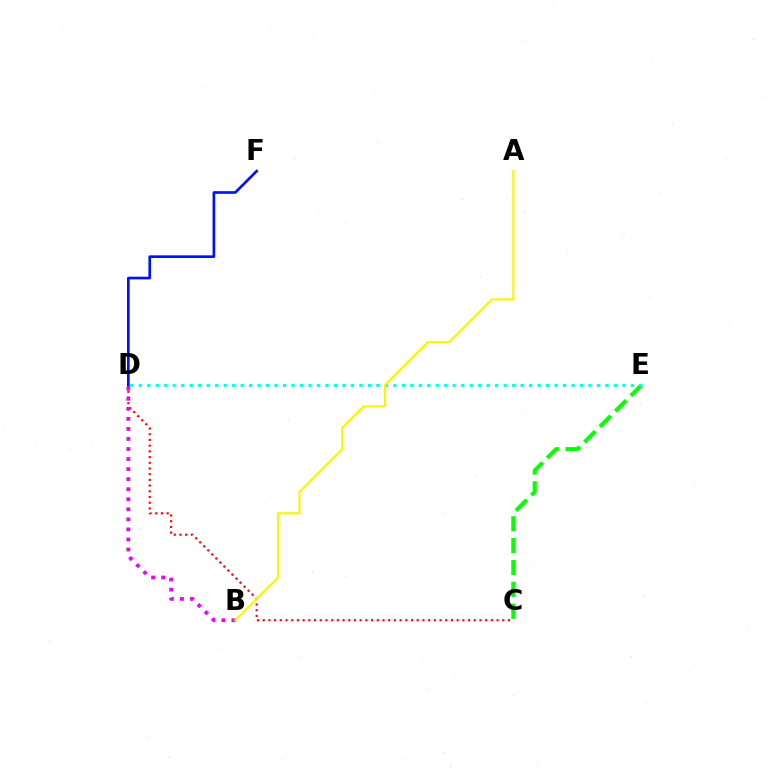{('C', 'D'): [{'color': '#ff0000', 'line_style': 'dotted', 'thickness': 1.55}], ('C', 'E'): [{'color': '#08ff00', 'line_style': 'dashed', 'thickness': 2.97}], ('B', 'D'): [{'color': '#ee00ff', 'line_style': 'dotted', 'thickness': 2.73}], ('D', 'E'): [{'color': '#00fff6', 'line_style': 'dotted', 'thickness': 2.31}], ('D', 'F'): [{'color': '#0010ff', 'line_style': 'solid', 'thickness': 1.91}], ('A', 'B'): [{'color': '#fcf500', 'line_style': 'solid', 'thickness': 1.55}]}